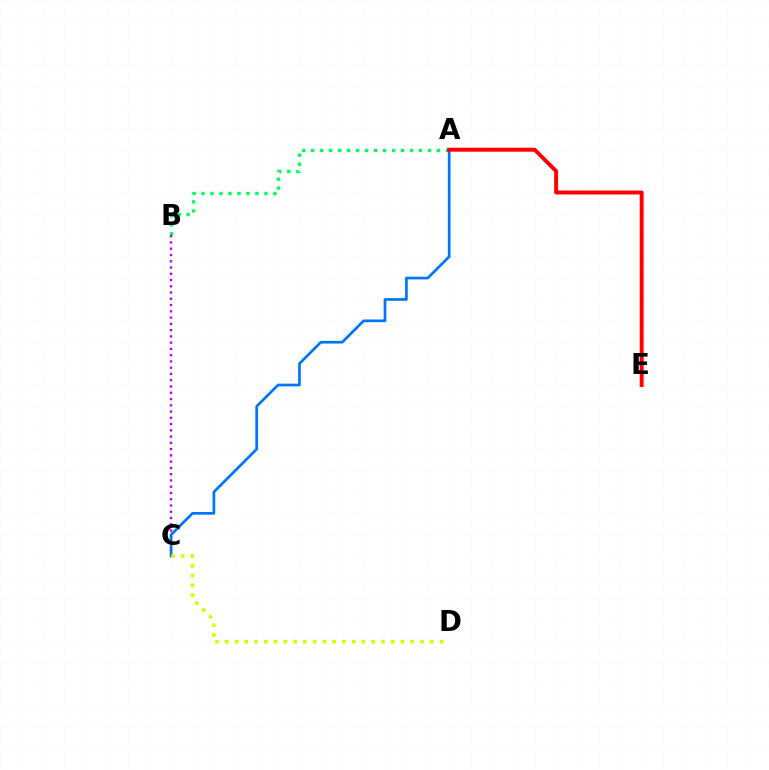{('A', 'B'): [{'color': '#00ff5c', 'line_style': 'dotted', 'thickness': 2.44}], ('B', 'C'): [{'color': '#b900ff', 'line_style': 'dotted', 'thickness': 1.7}], ('A', 'C'): [{'color': '#0074ff', 'line_style': 'solid', 'thickness': 1.95}], ('A', 'E'): [{'color': '#ff0000', 'line_style': 'solid', 'thickness': 2.84}], ('C', 'D'): [{'color': '#d1ff00', 'line_style': 'dotted', 'thickness': 2.65}]}